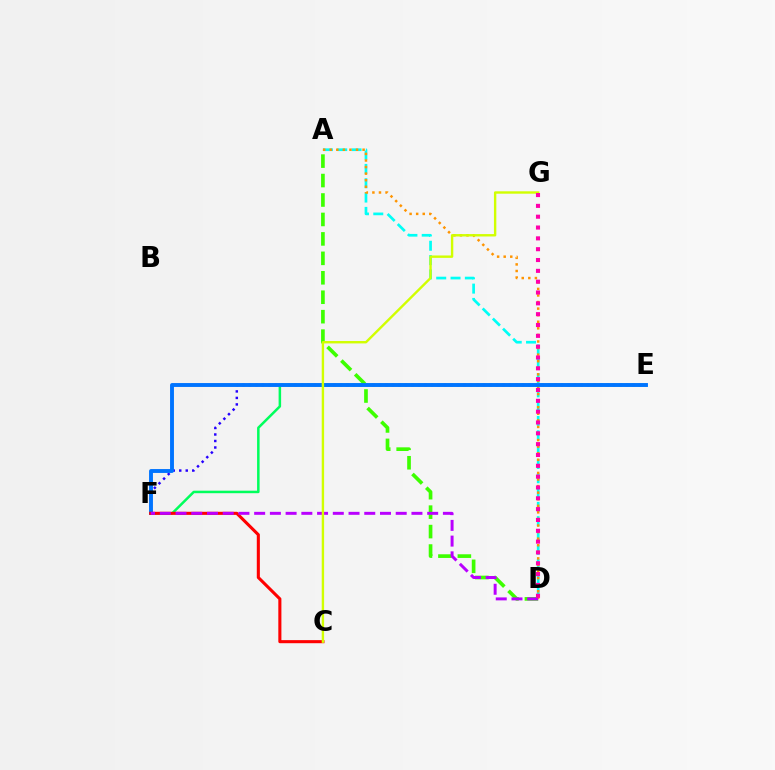{('E', 'F'): [{'color': '#00ff5c', 'line_style': 'solid', 'thickness': 1.81}, {'color': '#2500ff', 'line_style': 'dotted', 'thickness': 1.77}, {'color': '#0074ff', 'line_style': 'solid', 'thickness': 2.8}], ('A', 'D'): [{'color': '#3dff00', 'line_style': 'dashed', 'thickness': 2.64}, {'color': '#00fff6', 'line_style': 'dashed', 'thickness': 1.94}, {'color': '#ff9400', 'line_style': 'dotted', 'thickness': 1.79}], ('C', 'F'): [{'color': '#ff0000', 'line_style': 'solid', 'thickness': 2.22}], ('D', 'F'): [{'color': '#b900ff', 'line_style': 'dashed', 'thickness': 2.14}], ('C', 'G'): [{'color': '#d1ff00', 'line_style': 'solid', 'thickness': 1.72}], ('D', 'G'): [{'color': '#ff00ac', 'line_style': 'dotted', 'thickness': 2.94}]}